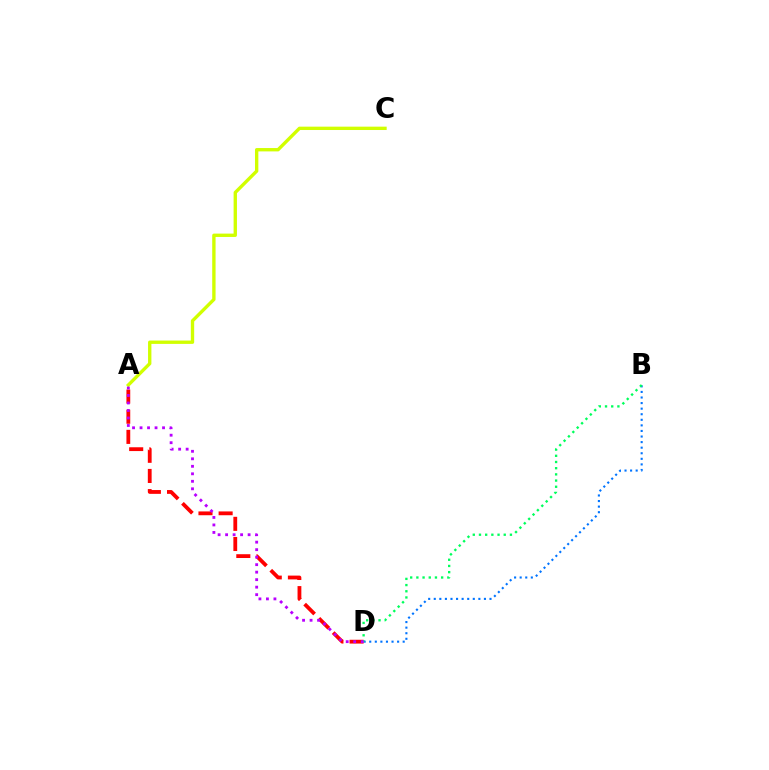{('B', 'D'): [{'color': '#0074ff', 'line_style': 'dotted', 'thickness': 1.51}, {'color': '#00ff5c', 'line_style': 'dotted', 'thickness': 1.68}], ('A', 'C'): [{'color': '#d1ff00', 'line_style': 'solid', 'thickness': 2.42}], ('A', 'D'): [{'color': '#ff0000', 'line_style': 'dashed', 'thickness': 2.74}, {'color': '#b900ff', 'line_style': 'dotted', 'thickness': 2.04}]}